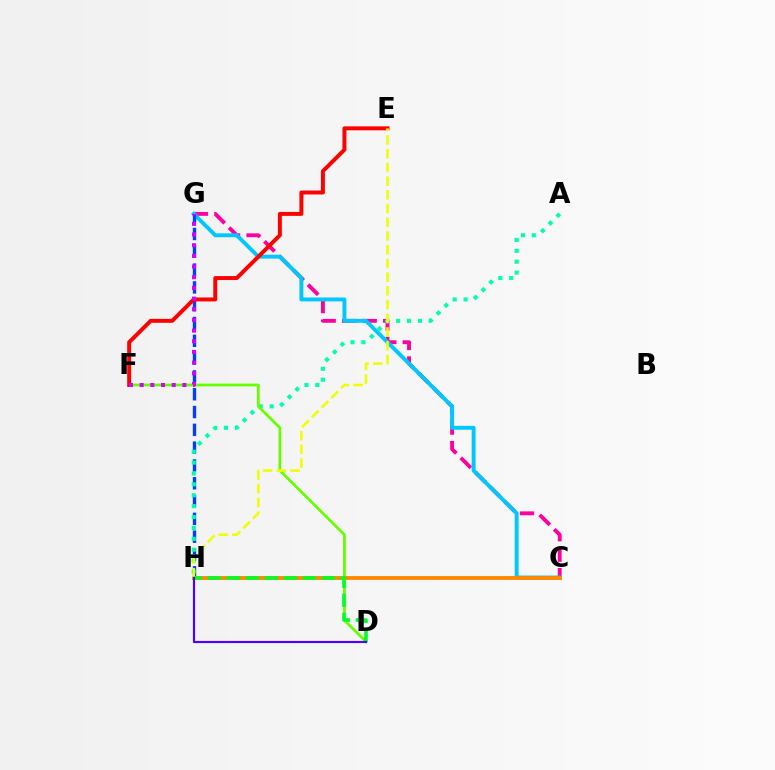{('C', 'G'): [{'color': '#ff00a0', 'line_style': 'dashed', 'thickness': 2.78}, {'color': '#00c7ff', 'line_style': 'solid', 'thickness': 2.81}], ('G', 'H'): [{'color': '#003fff', 'line_style': 'dashed', 'thickness': 2.42}], ('A', 'H'): [{'color': '#00ffaf', 'line_style': 'dotted', 'thickness': 2.96}], ('D', 'F'): [{'color': '#66ff00', 'line_style': 'solid', 'thickness': 1.99}], ('C', 'H'): [{'color': '#ff8800', 'line_style': 'solid', 'thickness': 2.78}], ('E', 'F'): [{'color': '#ff0000', 'line_style': 'solid', 'thickness': 2.84}], ('F', 'G'): [{'color': '#d600ff', 'line_style': 'dotted', 'thickness': 2.9}], ('E', 'H'): [{'color': '#eeff00', 'line_style': 'dashed', 'thickness': 1.86}], ('D', 'H'): [{'color': '#00ff27', 'line_style': 'dashed', 'thickness': 2.58}, {'color': '#4f00ff', 'line_style': 'solid', 'thickness': 1.56}]}